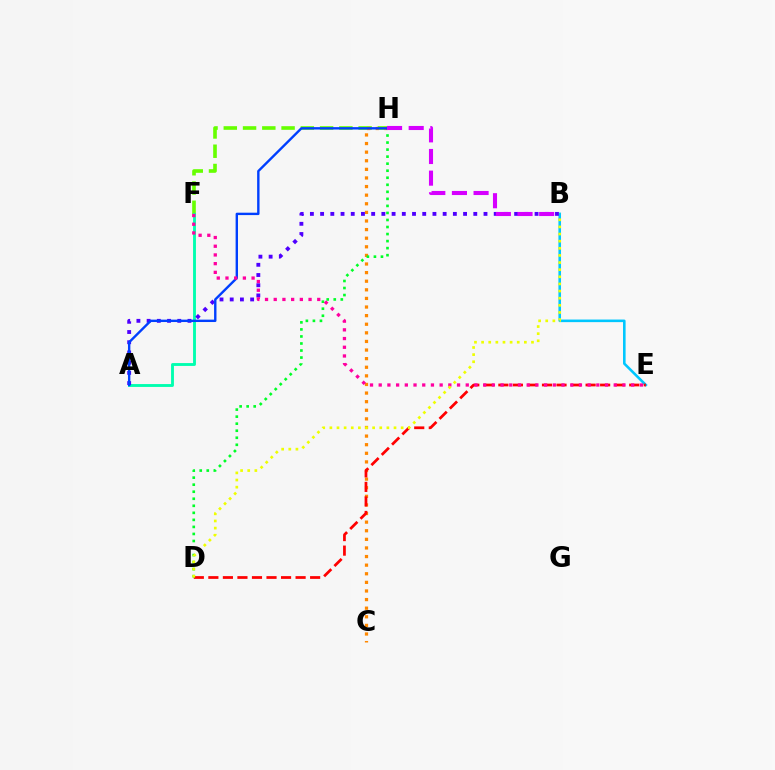{('F', 'H'): [{'color': '#66ff00', 'line_style': 'dashed', 'thickness': 2.62}], ('B', 'E'): [{'color': '#00c7ff', 'line_style': 'solid', 'thickness': 1.86}], ('C', 'H'): [{'color': '#ff8800', 'line_style': 'dotted', 'thickness': 2.34}], ('A', 'F'): [{'color': '#00ffaf', 'line_style': 'solid', 'thickness': 2.07}], ('D', 'E'): [{'color': '#ff0000', 'line_style': 'dashed', 'thickness': 1.98}], ('A', 'B'): [{'color': '#4f00ff', 'line_style': 'dotted', 'thickness': 2.77}], ('D', 'H'): [{'color': '#00ff27', 'line_style': 'dotted', 'thickness': 1.91}], ('A', 'H'): [{'color': '#003fff', 'line_style': 'solid', 'thickness': 1.72}], ('E', 'F'): [{'color': '#ff00a0', 'line_style': 'dotted', 'thickness': 2.37}], ('B', 'D'): [{'color': '#eeff00', 'line_style': 'dotted', 'thickness': 1.94}], ('B', 'H'): [{'color': '#d600ff', 'line_style': 'dashed', 'thickness': 2.94}]}